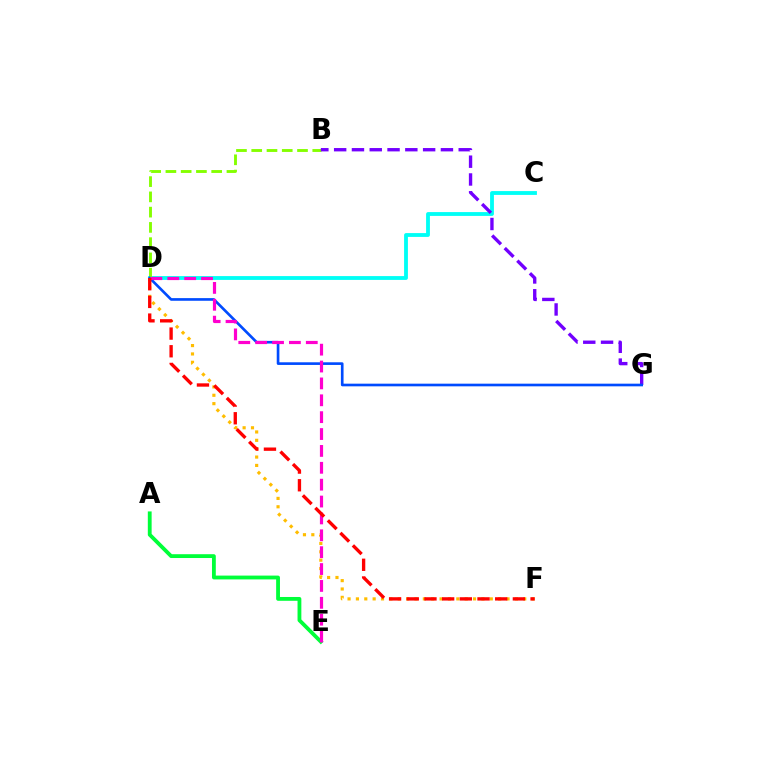{('D', 'F'): [{'color': '#ffbd00', 'line_style': 'dotted', 'thickness': 2.27}, {'color': '#ff0000', 'line_style': 'dashed', 'thickness': 2.4}], ('C', 'D'): [{'color': '#00fff6', 'line_style': 'solid', 'thickness': 2.75}], ('A', 'E'): [{'color': '#00ff39', 'line_style': 'solid', 'thickness': 2.75}], ('B', 'D'): [{'color': '#84ff00', 'line_style': 'dashed', 'thickness': 2.07}], ('B', 'G'): [{'color': '#7200ff', 'line_style': 'dashed', 'thickness': 2.42}], ('D', 'G'): [{'color': '#004bff', 'line_style': 'solid', 'thickness': 1.91}], ('D', 'E'): [{'color': '#ff00cf', 'line_style': 'dashed', 'thickness': 2.29}]}